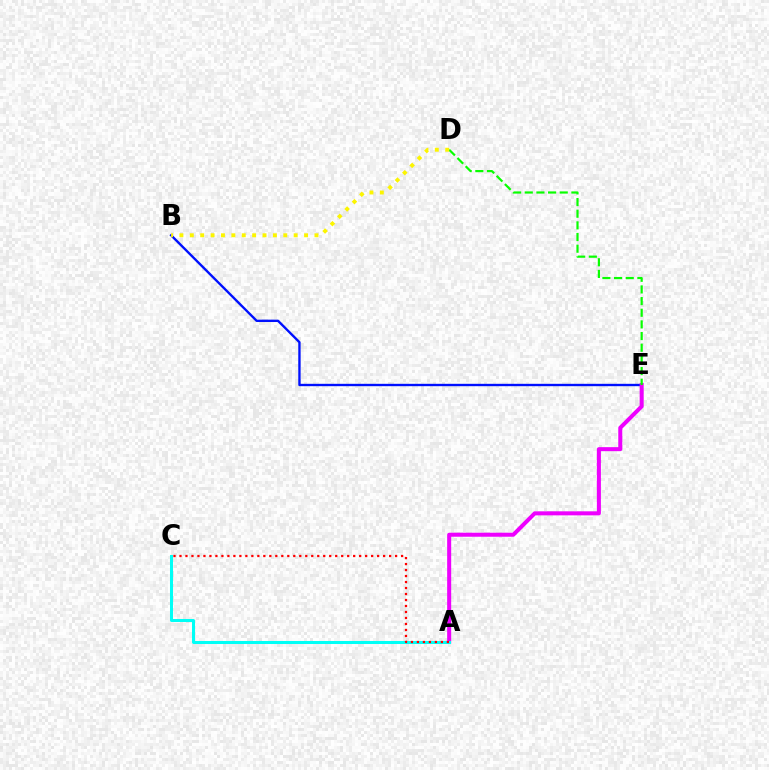{('B', 'E'): [{'color': '#0010ff', 'line_style': 'solid', 'thickness': 1.7}], ('A', 'E'): [{'color': '#ee00ff', 'line_style': 'solid', 'thickness': 2.9}], ('A', 'C'): [{'color': '#00fff6', 'line_style': 'solid', 'thickness': 2.18}, {'color': '#ff0000', 'line_style': 'dotted', 'thickness': 1.63}], ('D', 'E'): [{'color': '#08ff00', 'line_style': 'dashed', 'thickness': 1.58}], ('B', 'D'): [{'color': '#fcf500', 'line_style': 'dotted', 'thickness': 2.82}]}